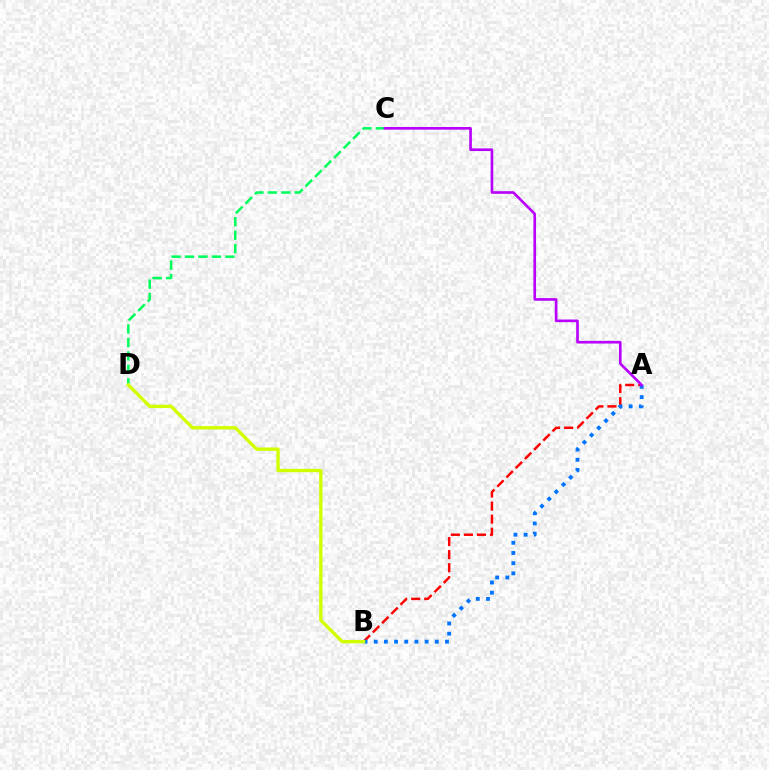{('C', 'D'): [{'color': '#00ff5c', 'line_style': 'dashed', 'thickness': 1.83}], ('A', 'B'): [{'color': '#ff0000', 'line_style': 'dashed', 'thickness': 1.77}, {'color': '#0074ff', 'line_style': 'dotted', 'thickness': 2.77}], ('B', 'D'): [{'color': '#d1ff00', 'line_style': 'solid', 'thickness': 2.42}], ('A', 'C'): [{'color': '#b900ff', 'line_style': 'solid', 'thickness': 1.9}]}